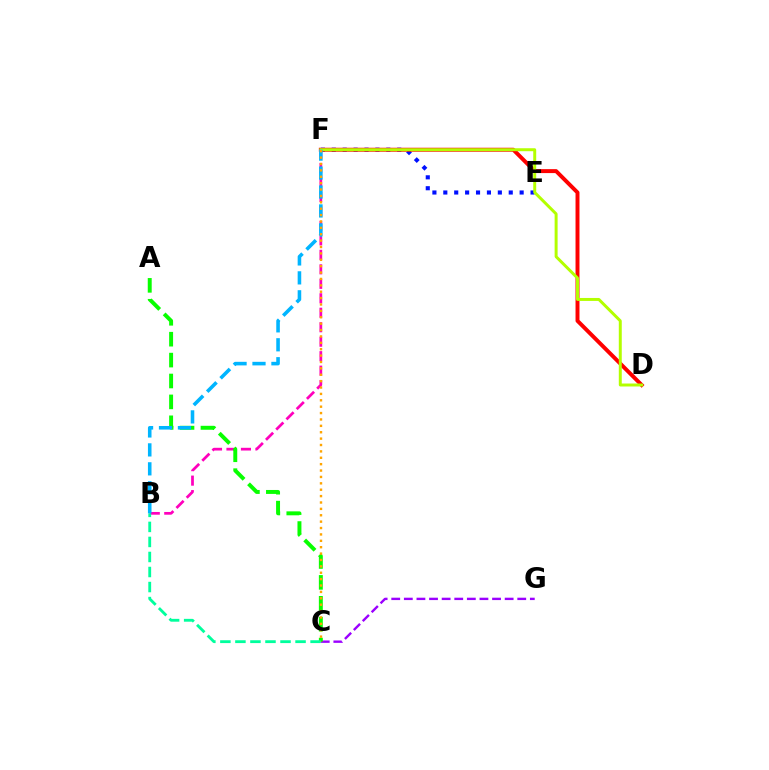{('E', 'F'): [{'color': '#0010ff', 'line_style': 'dotted', 'thickness': 2.96}], ('C', 'G'): [{'color': '#9b00ff', 'line_style': 'dashed', 'thickness': 1.71}], ('D', 'F'): [{'color': '#ff0000', 'line_style': 'solid', 'thickness': 2.84}, {'color': '#b3ff00', 'line_style': 'solid', 'thickness': 2.14}], ('B', 'F'): [{'color': '#ff00bd', 'line_style': 'dashed', 'thickness': 1.97}, {'color': '#00b5ff', 'line_style': 'dashed', 'thickness': 2.57}], ('A', 'C'): [{'color': '#08ff00', 'line_style': 'dashed', 'thickness': 2.84}], ('B', 'C'): [{'color': '#00ff9d', 'line_style': 'dashed', 'thickness': 2.04}], ('C', 'F'): [{'color': '#ffa500', 'line_style': 'dotted', 'thickness': 1.74}]}